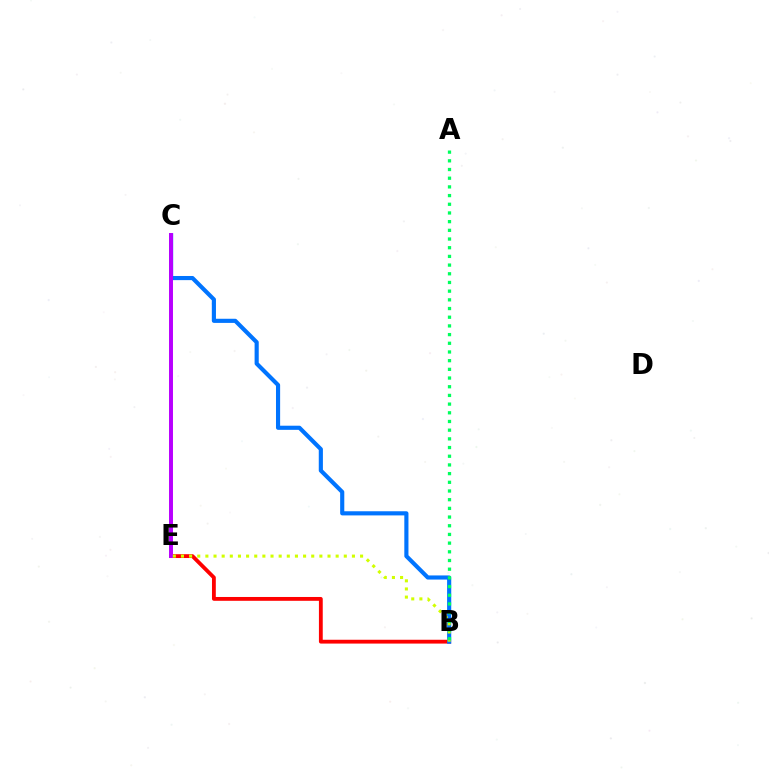{('B', 'E'): [{'color': '#ff0000', 'line_style': 'solid', 'thickness': 2.75}, {'color': '#d1ff00', 'line_style': 'dotted', 'thickness': 2.21}], ('B', 'C'): [{'color': '#0074ff', 'line_style': 'solid', 'thickness': 2.98}], ('C', 'E'): [{'color': '#b900ff', 'line_style': 'solid', 'thickness': 2.85}], ('A', 'B'): [{'color': '#00ff5c', 'line_style': 'dotted', 'thickness': 2.36}]}